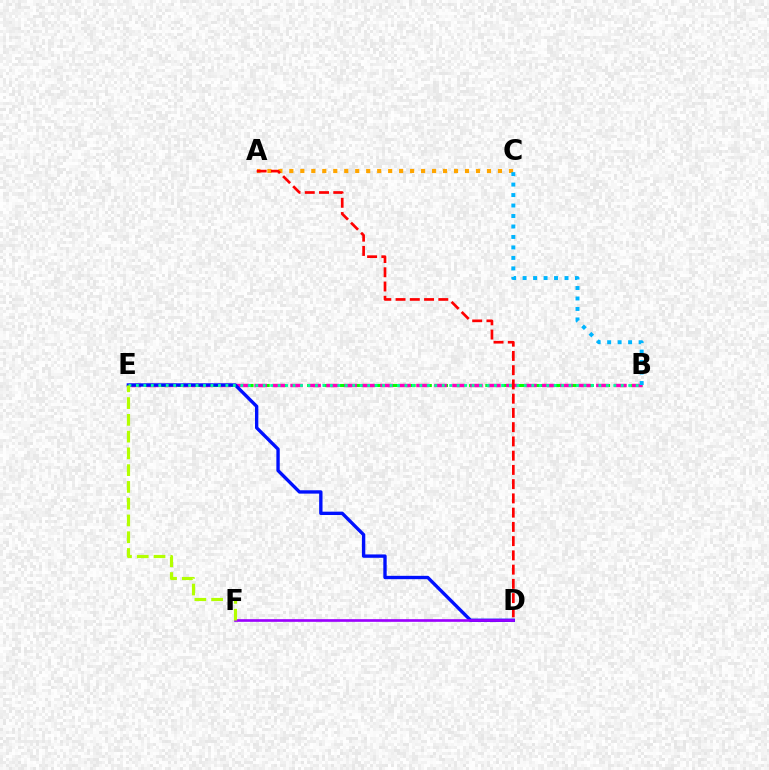{('B', 'E'): [{'color': '#08ff00', 'line_style': 'dashed', 'thickness': 2.2}, {'color': '#ff00bd', 'line_style': 'dashed', 'thickness': 2.44}, {'color': '#00ff9d', 'line_style': 'dotted', 'thickness': 2.03}], ('A', 'C'): [{'color': '#ffa500', 'line_style': 'dotted', 'thickness': 2.98}], ('B', 'C'): [{'color': '#00b5ff', 'line_style': 'dotted', 'thickness': 2.85}], ('D', 'E'): [{'color': '#0010ff', 'line_style': 'solid', 'thickness': 2.42}], ('D', 'F'): [{'color': '#9b00ff', 'line_style': 'solid', 'thickness': 1.91}], ('A', 'D'): [{'color': '#ff0000', 'line_style': 'dashed', 'thickness': 1.94}], ('E', 'F'): [{'color': '#b3ff00', 'line_style': 'dashed', 'thickness': 2.28}]}